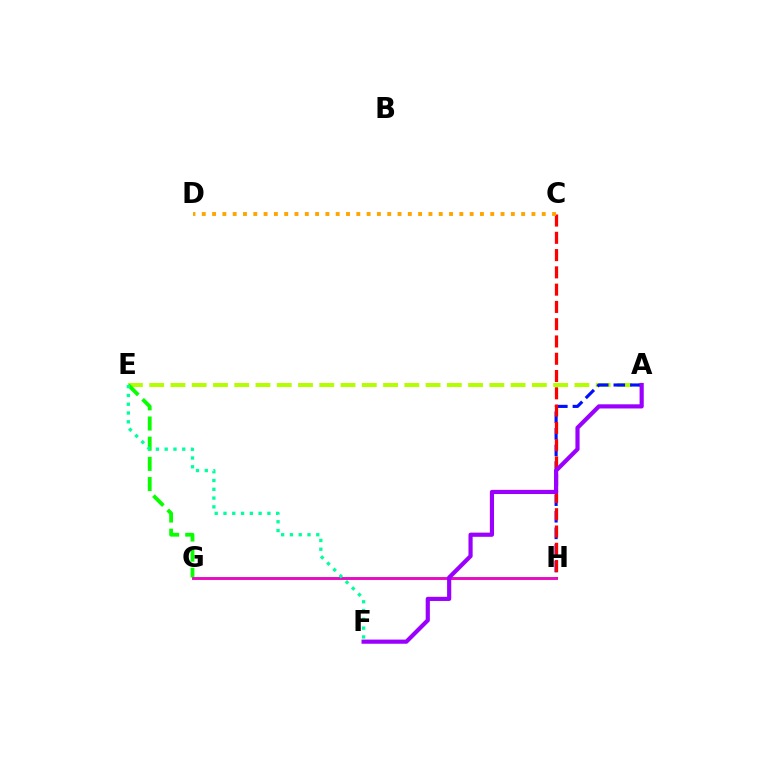{('G', 'H'): [{'color': '#00b5ff', 'line_style': 'solid', 'thickness': 2.09}, {'color': '#ff00bd', 'line_style': 'solid', 'thickness': 1.94}], ('A', 'E'): [{'color': '#b3ff00', 'line_style': 'dashed', 'thickness': 2.89}], ('A', 'H'): [{'color': '#0010ff', 'line_style': 'dashed', 'thickness': 2.25}], ('E', 'G'): [{'color': '#08ff00', 'line_style': 'dashed', 'thickness': 2.74}], ('C', 'H'): [{'color': '#ff0000', 'line_style': 'dashed', 'thickness': 2.35}], ('C', 'D'): [{'color': '#ffa500', 'line_style': 'dotted', 'thickness': 2.8}], ('E', 'F'): [{'color': '#00ff9d', 'line_style': 'dotted', 'thickness': 2.39}], ('A', 'F'): [{'color': '#9b00ff', 'line_style': 'solid', 'thickness': 3.0}]}